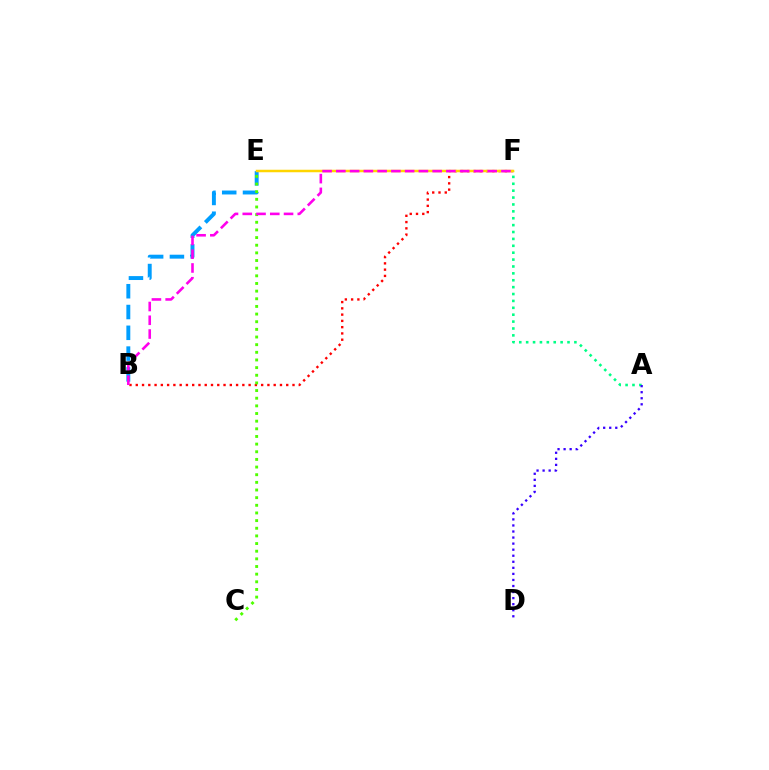{('A', 'F'): [{'color': '#00ff86', 'line_style': 'dotted', 'thickness': 1.87}], ('A', 'D'): [{'color': '#3700ff', 'line_style': 'dotted', 'thickness': 1.64}], ('B', 'E'): [{'color': '#009eff', 'line_style': 'dashed', 'thickness': 2.82}], ('B', 'F'): [{'color': '#ff0000', 'line_style': 'dotted', 'thickness': 1.7}, {'color': '#ff00ed', 'line_style': 'dashed', 'thickness': 1.87}], ('E', 'F'): [{'color': '#ffd500', 'line_style': 'solid', 'thickness': 1.8}], ('C', 'E'): [{'color': '#4fff00', 'line_style': 'dotted', 'thickness': 2.08}]}